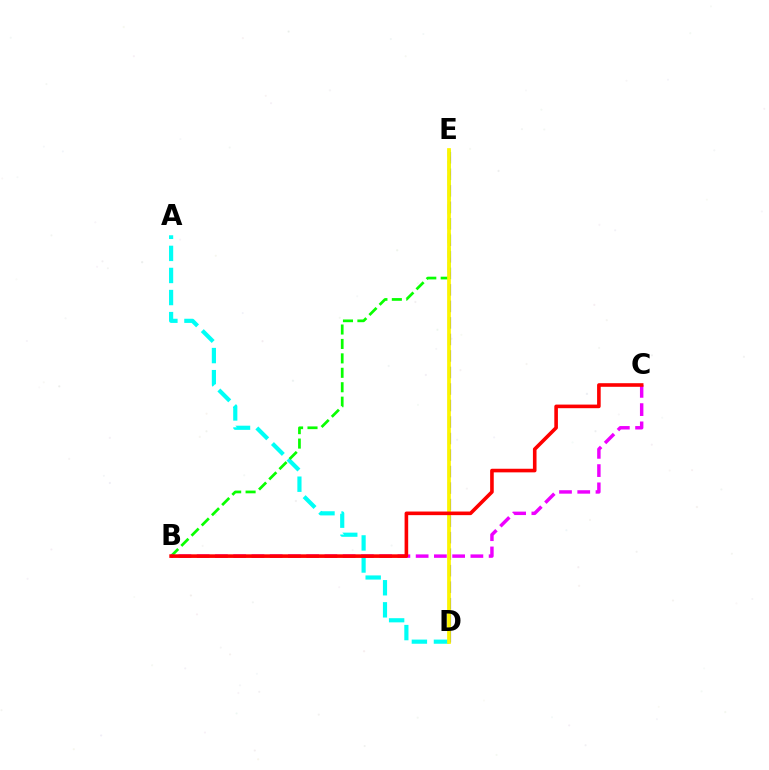{('D', 'E'): [{'color': '#0010ff', 'line_style': 'dashed', 'thickness': 2.24}, {'color': '#fcf500', 'line_style': 'solid', 'thickness': 2.69}], ('A', 'D'): [{'color': '#00fff6', 'line_style': 'dashed', 'thickness': 3.0}], ('B', 'E'): [{'color': '#08ff00', 'line_style': 'dashed', 'thickness': 1.96}], ('B', 'C'): [{'color': '#ee00ff', 'line_style': 'dashed', 'thickness': 2.48}, {'color': '#ff0000', 'line_style': 'solid', 'thickness': 2.6}]}